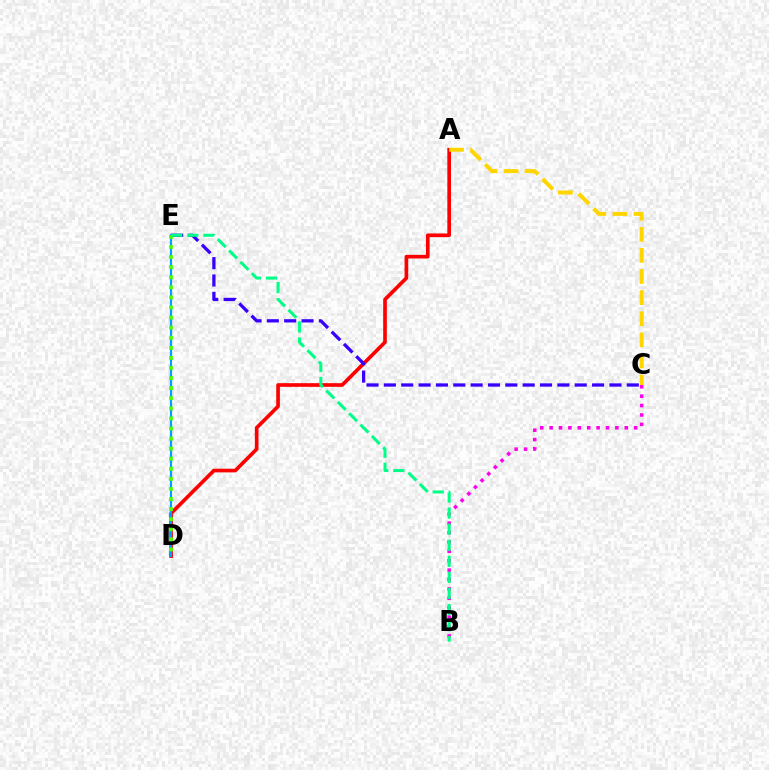{('B', 'C'): [{'color': '#ff00ed', 'line_style': 'dotted', 'thickness': 2.55}], ('A', 'D'): [{'color': '#ff0000', 'line_style': 'solid', 'thickness': 2.64}], ('D', 'E'): [{'color': '#009eff', 'line_style': 'solid', 'thickness': 1.57}, {'color': '#4fff00', 'line_style': 'dotted', 'thickness': 2.74}], ('A', 'C'): [{'color': '#ffd500', 'line_style': 'dashed', 'thickness': 2.87}], ('C', 'E'): [{'color': '#3700ff', 'line_style': 'dashed', 'thickness': 2.36}], ('B', 'E'): [{'color': '#00ff86', 'line_style': 'dashed', 'thickness': 2.18}]}